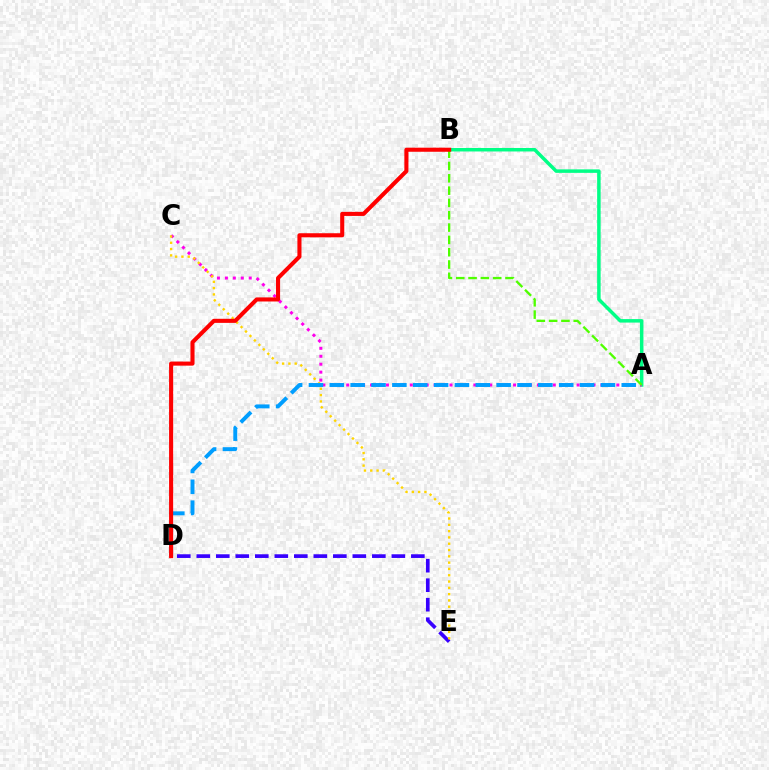{('A', 'B'): [{'color': '#00ff86', 'line_style': 'solid', 'thickness': 2.52}, {'color': '#4fff00', 'line_style': 'dashed', 'thickness': 1.67}], ('A', 'C'): [{'color': '#ff00ed', 'line_style': 'dotted', 'thickness': 2.16}], ('D', 'E'): [{'color': '#3700ff', 'line_style': 'dashed', 'thickness': 2.65}], ('C', 'E'): [{'color': '#ffd500', 'line_style': 'dotted', 'thickness': 1.71}], ('A', 'D'): [{'color': '#009eff', 'line_style': 'dashed', 'thickness': 2.83}], ('B', 'D'): [{'color': '#ff0000', 'line_style': 'solid', 'thickness': 2.94}]}